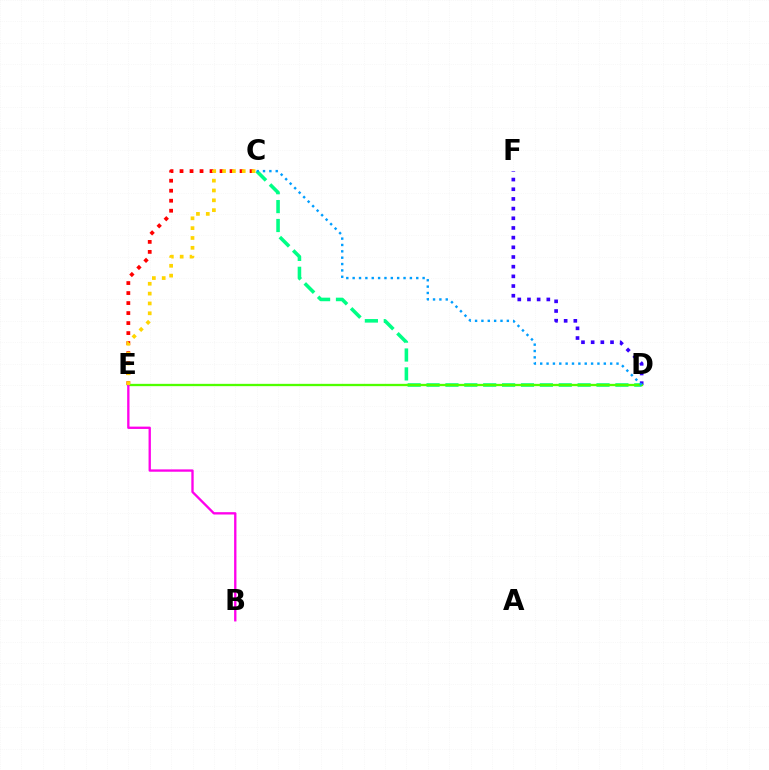{('C', 'E'): [{'color': '#ff0000', 'line_style': 'dotted', 'thickness': 2.72}, {'color': '#ffd500', 'line_style': 'dotted', 'thickness': 2.67}], ('D', 'F'): [{'color': '#3700ff', 'line_style': 'dotted', 'thickness': 2.63}], ('C', 'D'): [{'color': '#00ff86', 'line_style': 'dashed', 'thickness': 2.57}, {'color': '#009eff', 'line_style': 'dotted', 'thickness': 1.73}], ('D', 'E'): [{'color': '#4fff00', 'line_style': 'solid', 'thickness': 1.66}], ('B', 'E'): [{'color': '#ff00ed', 'line_style': 'solid', 'thickness': 1.68}]}